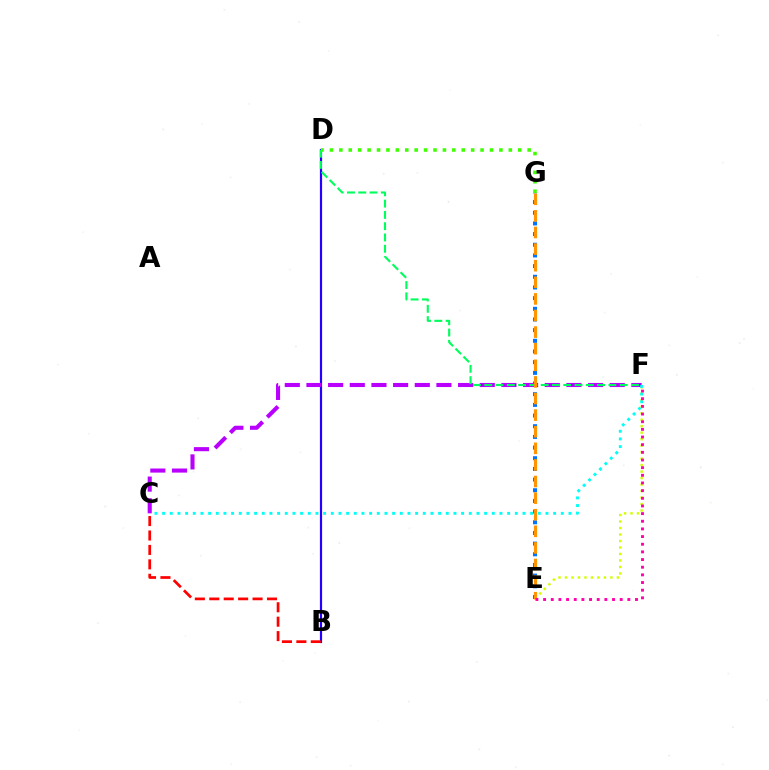{('E', 'F'): [{'color': '#d1ff00', 'line_style': 'dotted', 'thickness': 1.76}, {'color': '#ff00ac', 'line_style': 'dotted', 'thickness': 2.08}], ('E', 'G'): [{'color': '#0074ff', 'line_style': 'dotted', 'thickness': 2.9}, {'color': '#ff9400', 'line_style': 'dashed', 'thickness': 2.26}], ('B', 'D'): [{'color': '#2500ff', 'line_style': 'solid', 'thickness': 1.58}], ('C', 'F'): [{'color': '#b900ff', 'line_style': 'dashed', 'thickness': 2.94}, {'color': '#00fff6', 'line_style': 'dotted', 'thickness': 2.08}], ('D', 'F'): [{'color': '#00ff5c', 'line_style': 'dashed', 'thickness': 1.53}], ('D', 'G'): [{'color': '#3dff00', 'line_style': 'dotted', 'thickness': 2.56}], ('B', 'C'): [{'color': '#ff0000', 'line_style': 'dashed', 'thickness': 1.96}]}